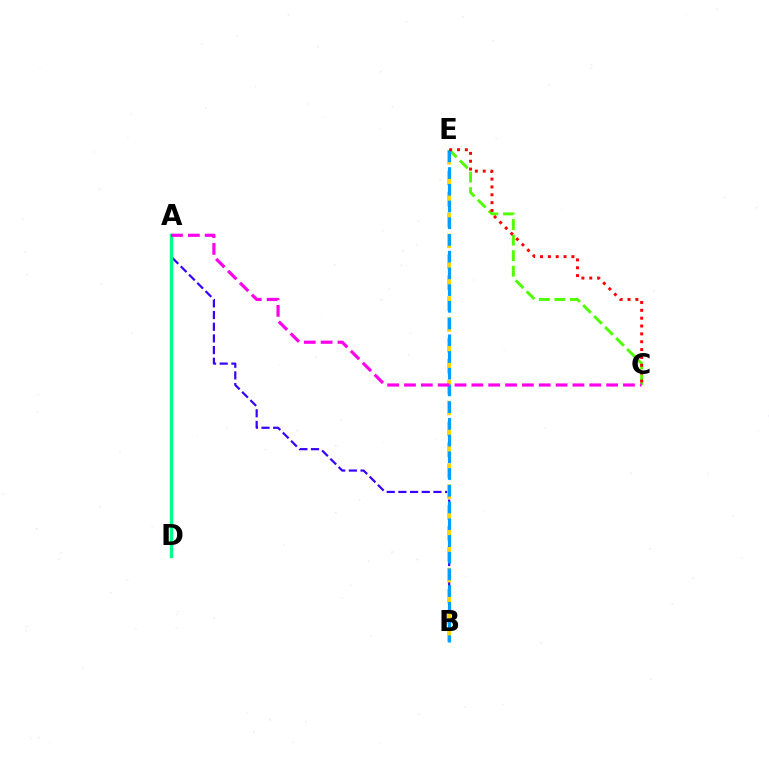{('A', 'B'): [{'color': '#3700ff', 'line_style': 'dashed', 'thickness': 1.59}], ('B', 'E'): [{'color': '#ffd500', 'line_style': 'dashed', 'thickness': 2.84}, {'color': '#009eff', 'line_style': 'dashed', 'thickness': 2.27}], ('C', 'E'): [{'color': '#4fff00', 'line_style': 'dashed', 'thickness': 2.11}, {'color': '#ff0000', 'line_style': 'dotted', 'thickness': 2.13}], ('A', 'D'): [{'color': '#00ff86', 'line_style': 'solid', 'thickness': 2.44}], ('A', 'C'): [{'color': '#ff00ed', 'line_style': 'dashed', 'thickness': 2.29}]}